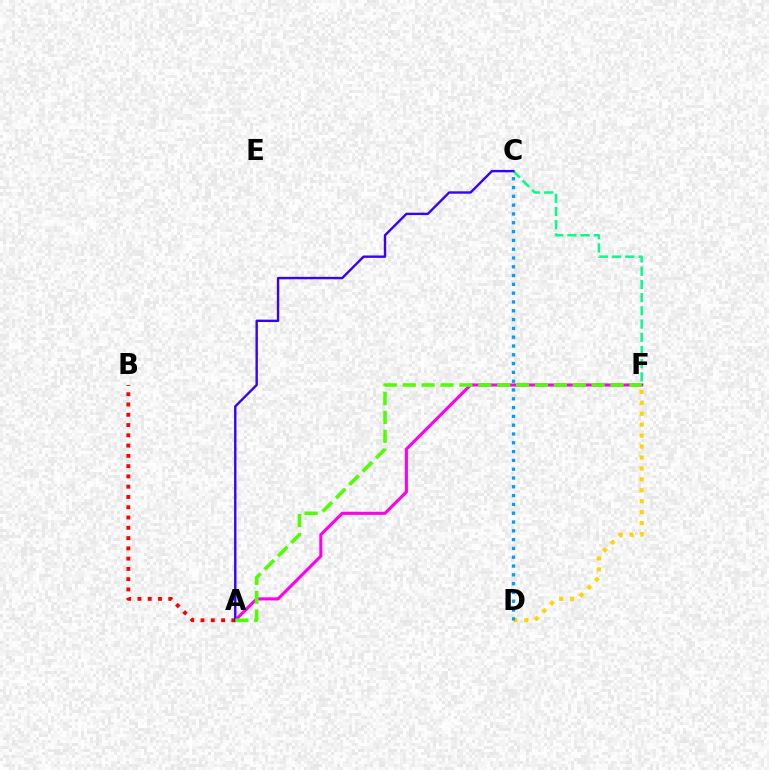{('C', 'F'): [{'color': '#00ff86', 'line_style': 'dashed', 'thickness': 1.79}], ('A', 'F'): [{'color': '#ff00ed', 'line_style': 'solid', 'thickness': 2.22}, {'color': '#4fff00', 'line_style': 'dashed', 'thickness': 2.57}], ('A', 'B'): [{'color': '#ff0000', 'line_style': 'dotted', 'thickness': 2.79}], ('D', 'F'): [{'color': '#ffd500', 'line_style': 'dotted', 'thickness': 2.97}], ('A', 'C'): [{'color': '#3700ff', 'line_style': 'solid', 'thickness': 1.72}], ('C', 'D'): [{'color': '#009eff', 'line_style': 'dotted', 'thickness': 2.39}]}